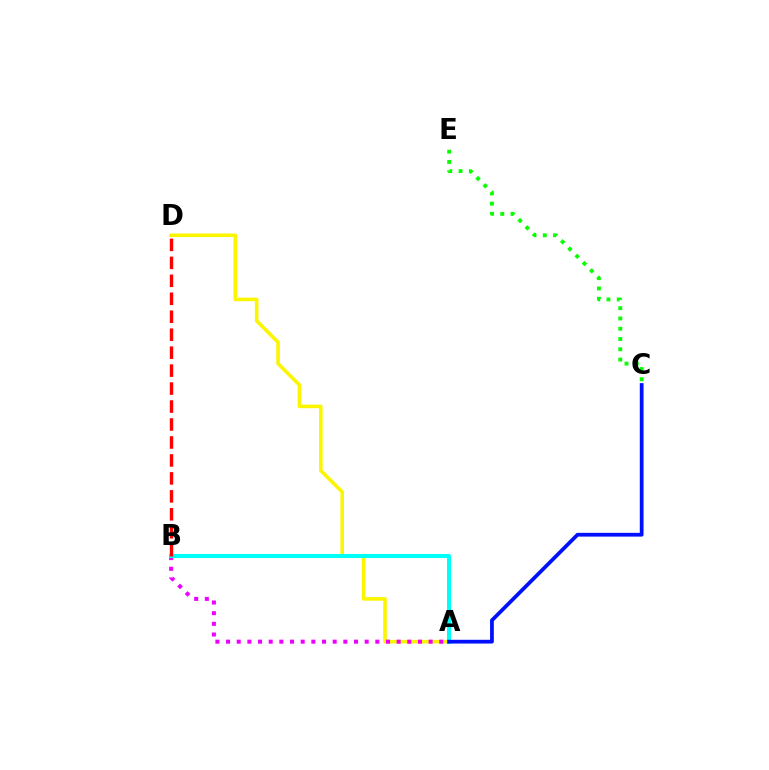{('A', 'D'): [{'color': '#fcf500', 'line_style': 'solid', 'thickness': 2.58}], ('A', 'B'): [{'color': '#ee00ff', 'line_style': 'dotted', 'thickness': 2.9}, {'color': '#00fff6', 'line_style': 'solid', 'thickness': 2.92}], ('C', 'E'): [{'color': '#08ff00', 'line_style': 'dotted', 'thickness': 2.79}], ('B', 'D'): [{'color': '#ff0000', 'line_style': 'dashed', 'thickness': 2.44}], ('A', 'C'): [{'color': '#0010ff', 'line_style': 'solid', 'thickness': 2.71}]}